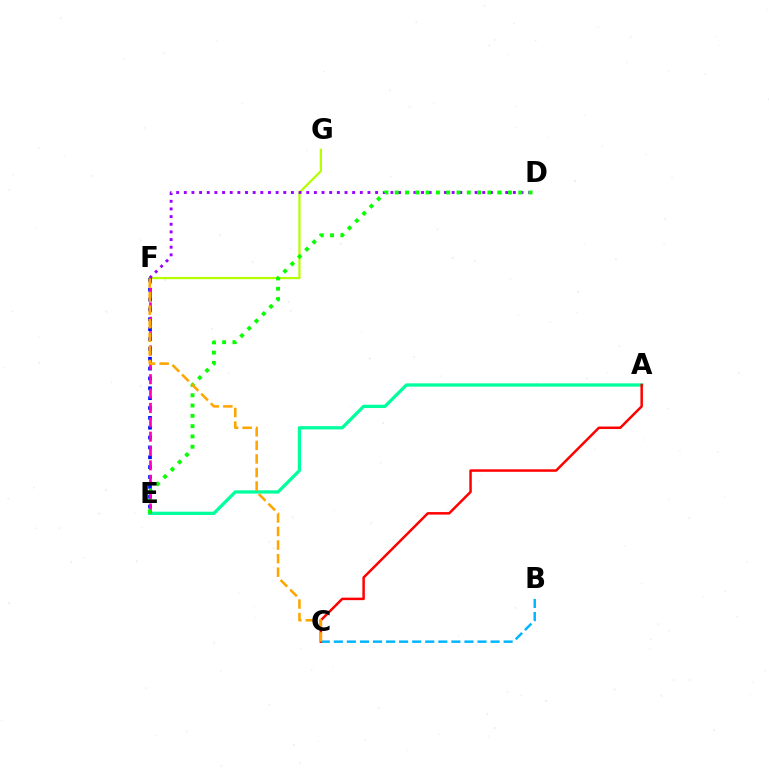{('F', 'G'): [{'color': '#b3ff00', 'line_style': 'solid', 'thickness': 1.6}], ('D', 'F'): [{'color': '#9b00ff', 'line_style': 'dotted', 'thickness': 2.08}], ('E', 'F'): [{'color': '#0010ff', 'line_style': 'dotted', 'thickness': 2.68}, {'color': '#ff00bd', 'line_style': 'dashed', 'thickness': 1.95}], ('B', 'C'): [{'color': '#00b5ff', 'line_style': 'dashed', 'thickness': 1.77}], ('A', 'E'): [{'color': '#00ff9d', 'line_style': 'solid', 'thickness': 2.36}], ('A', 'C'): [{'color': '#ff0000', 'line_style': 'solid', 'thickness': 1.8}], ('D', 'E'): [{'color': '#08ff00', 'line_style': 'dotted', 'thickness': 2.8}], ('C', 'F'): [{'color': '#ffa500', 'line_style': 'dashed', 'thickness': 1.84}]}